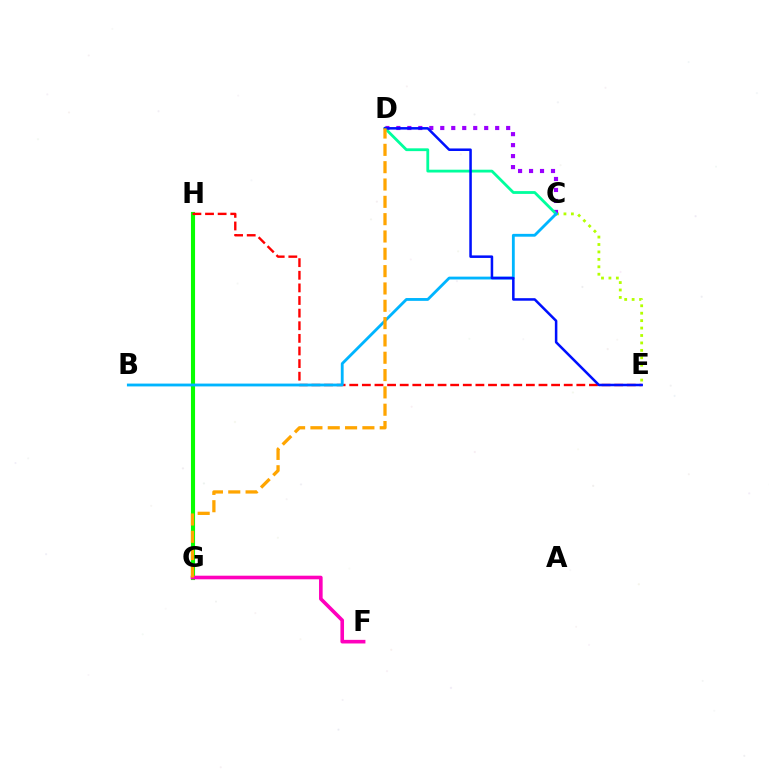{('G', 'H'): [{'color': '#08ff00', 'line_style': 'solid', 'thickness': 2.96}], ('C', 'E'): [{'color': '#b3ff00', 'line_style': 'dotted', 'thickness': 2.02}], ('C', 'D'): [{'color': '#9b00ff', 'line_style': 'dotted', 'thickness': 2.98}, {'color': '#00ff9d', 'line_style': 'solid', 'thickness': 2.02}], ('E', 'H'): [{'color': '#ff0000', 'line_style': 'dashed', 'thickness': 1.71}], ('F', 'G'): [{'color': '#ff00bd', 'line_style': 'solid', 'thickness': 2.6}], ('B', 'C'): [{'color': '#00b5ff', 'line_style': 'solid', 'thickness': 2.04}], ('D', 'E'): [{'color': '#0010ff', 'line_style': 'solid', 'thickness': 1.82}], ('D', 'G'): [{'color': '#ffa500', 'line_style': 'dashed', 'thickness': 2.35}]}